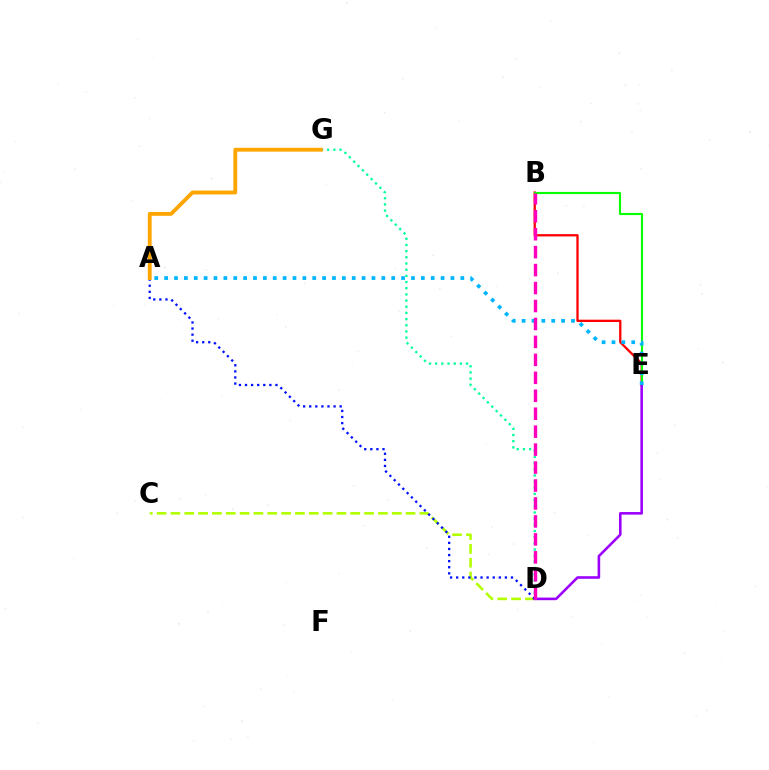{('B', 'E'): [{'color': '#ff0000', 'line_style': 'solid', 'thickness': 1.66}, {'color': '#08ff00', 'line_style': 'solid', 'thickness': 1.54}], ('D', 'G'): [{'color': '#00ff9d', 'line_style': 'dotted', 'thickness': 1.68}], ('C', 'D'): [{'color': '#b3ff00', 'line_style': 'dashed', 'thickness': 1.88}], ('D', 'E'): [{'color': '#9b00ff', 'line_style': 'solid', 'thickness': 1.87}], ('A', 'D'): [{'color': '#0010ff', 'line_style': 'dotted', 'thickness': 1.65}], ('A', 'G'): [{'color': '#ffa500', 'line_style': 'solid', 'thickness': 2.77}], ('A', 'E'): [{'color': '#00b5ff', 'line_style': 'dotted', 'thickness': 2.68}], ('B', 'D'): [{'color': '#ff00bd', 'line_style': 'dashed', 'thickness': 2.44}]}